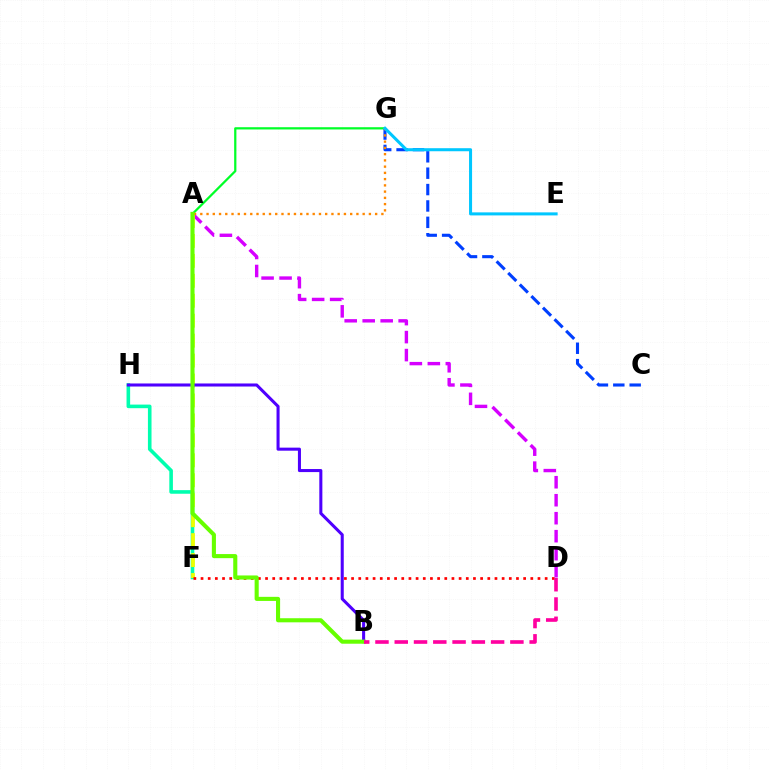{('F', 'H'): [{'color': '#00ffaf', 'line_style': 'solid', 'thickness': 2.59}], ('A', 'D'): [{'color': '#d600ff', 'line_style': 'dashed', 'thickness': 2.44}], ('A', 'G'): [{'color': '#00ff27', 'line_style': 'solid', 'thickness': 1.61}, {'color': '#ff8800', 'line_style': 'dotted', 'thickness': 1.7}], ('A', 'F'): [{'color': '#eeff00', 'line_style': 'dashed', 'thickness': 2.71}], ('D', 'F'): [{'color': '#ff0000', 'line_style': 'dotted', 'thickness': 1.95}], ('C', 'G'): [{'color': '#003fff', 'line_style': 'dashed', 'thickness': 2.23}], ('E', 'G'): [{'color': '#00c7ff', 'line_style': 'solid', 'thickness': 2.19}], ('B', 'H'): [{'color': '#4f00ff', 'line_style': 'solid', 'thickness': 2.2}], ('A', 'B'): [{'color': '#66ff00', 'line_style': 'solid', 'thickness': 2.95}], ('B', 'D'): [{'color': '#ff00a0', 'line_style': 'dashed', 'thickness': 2.62}]}